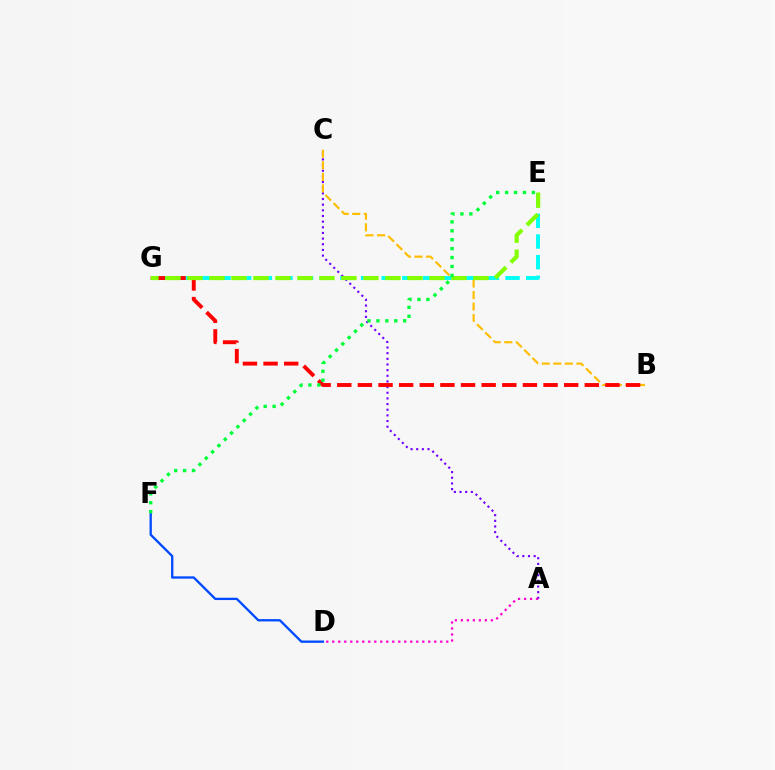{('A', 'C'): [{'color': '#7200ff', 'line_style': 'dotted', 'thickness': 1.54}], ('B', 'C'): [{'color': '#ffbd00', 'line_style': 'dashed', 'thickness': 1.57}], ('A', 'D'): [{'color': '#ff00cf', 'line_style': 'dotted', 'thickness': 1.63}], ('E', 'G'): [{'color': '#00fff6', 'line_style': 'dashed', 'thickness': 2.8}, {'color': '#84ff00', 'line_style': 'dashed', 'thickness': 2.99}], ('B', 'G'): [{'color': '#ff0000', 'line_style': 'dashed', 'thickness': 2.8}], ('D', 'F'): [{'color': '#004bff', 'line_style': 'solid', 'thickness': 1.67}], ('E', 'F'): [{'color': '#00ff39', 'line_style': 'dotted', 'thickness': 2.42}]}